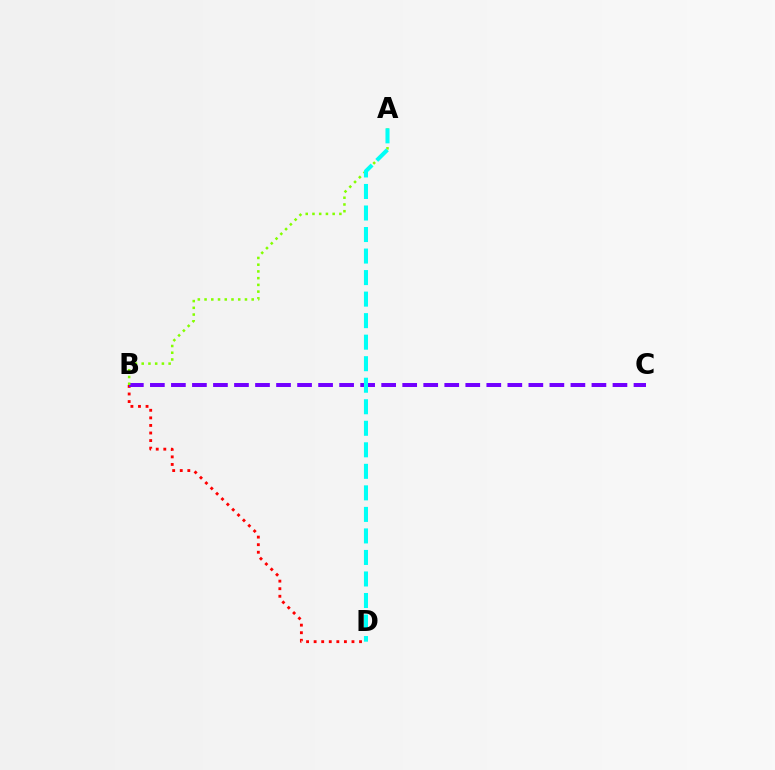{('B', 'D'): [{'color': '#ff0000', 'line_style': 'dotted', 'thickness': 2.06}], ('B', 'C'): [{'color': '#7200ff', 'line_style': 'dashed', 'thickness': 2.86}], ('A', 'B'): [{'color': '#84ff00', 'line_style': 'dotted', 'thickness': 1.83}], ('A', 'D'): [{'color': '#00fff6', 'line_style': 'dashed', 'thickness': 2.92}]}